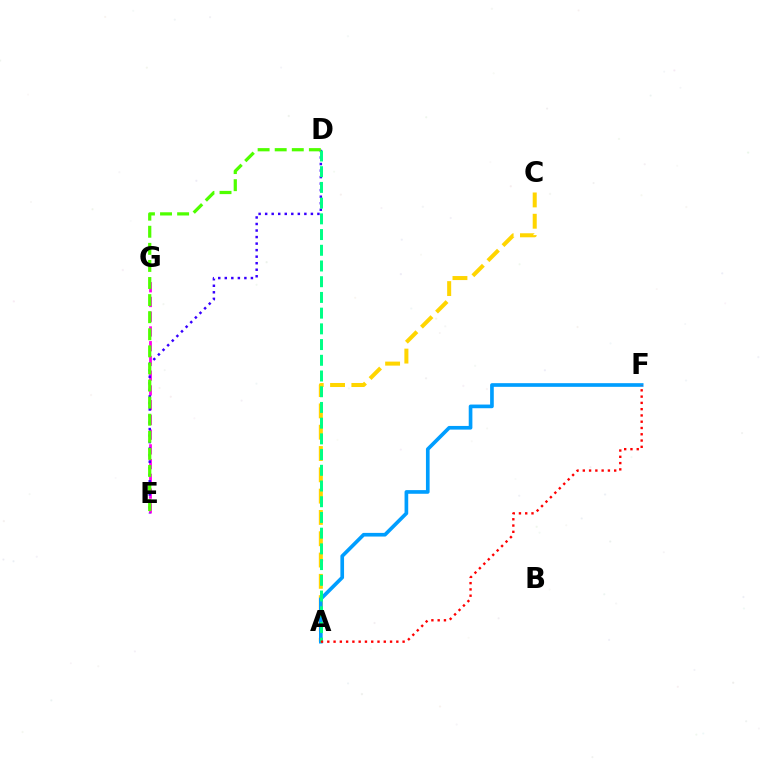{('A', 'C'): [{'color': '#ffd500', 'line_style': 'dashed', 'thickness': 2.89}], ('E', 'G'): [{'color': '#ff00ed', 'line_style': 'dashed', 'thickness': 2.0}], ('D', 'E'): [{'color': '#3700ff', 'line_style': 'dotted', 'thickness': 1.78}, {'color': '#4fff00', 'line_style': 'dashed', 'thickness': 2.32}], ('A', 'F'): [{'color': '#009eff', 'line_style': 'solid', 'thickness': 2.64}, {'color': '#ff0000', 'line_style': 'dotted', 'thickness': 1.71}], ('A', 'D'): [{'color': '#00ff86', 'line_style': 'dashed', 'thickness': 2.13}]}